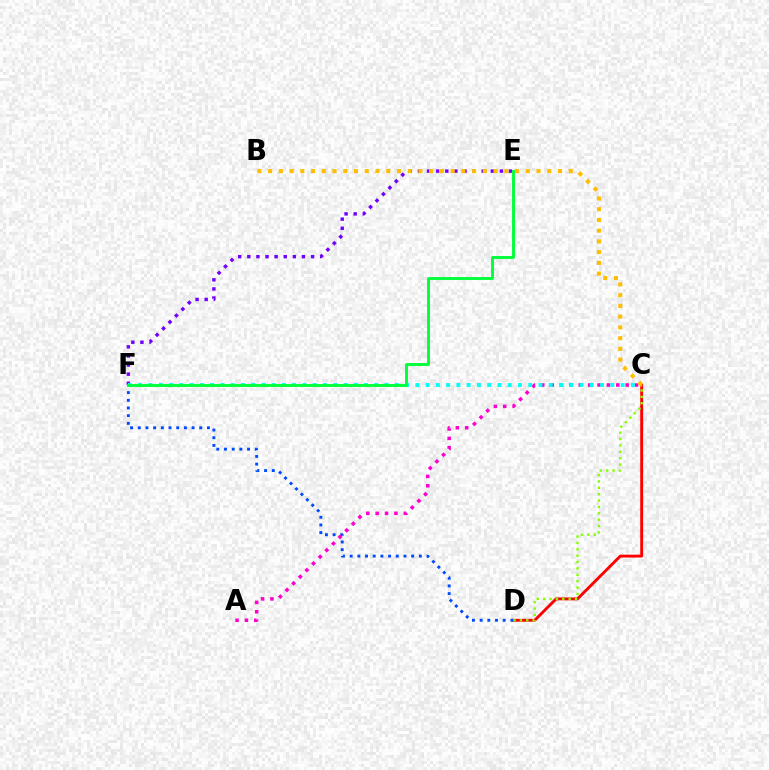{('C', 'D'): [{'color': '#ff0000', 'line_style': 'solid', 'thickness': 2.08}, {'color': '#84ff00', 'line_style': 'dotted', 'thickness': 1.73}], ('D', 'F'): [{'color': '#004bff', 'line_style': 'dotted', 'thickness': 2.09}], ('E', 'F'): [{'color': '#7200ff', 'line_style': 'dotted', 'thickness': 2.47}, {'color': '#00ff39', 'line_style': 'solid', 'thickness': 2.07}], ('A', 'C'): [{'color': '#ff00cf', 'line_style': 'dotted', 'thickness': 2.55}], ('C', 'F'): [{'color': '#00fff6', 'line_style': 'dotted', 'thickness': 2.79}], ('B', 'C'): [{'color': '#ffbd00', 'line_style': 'dotted', 'thickness': 2.92}]}